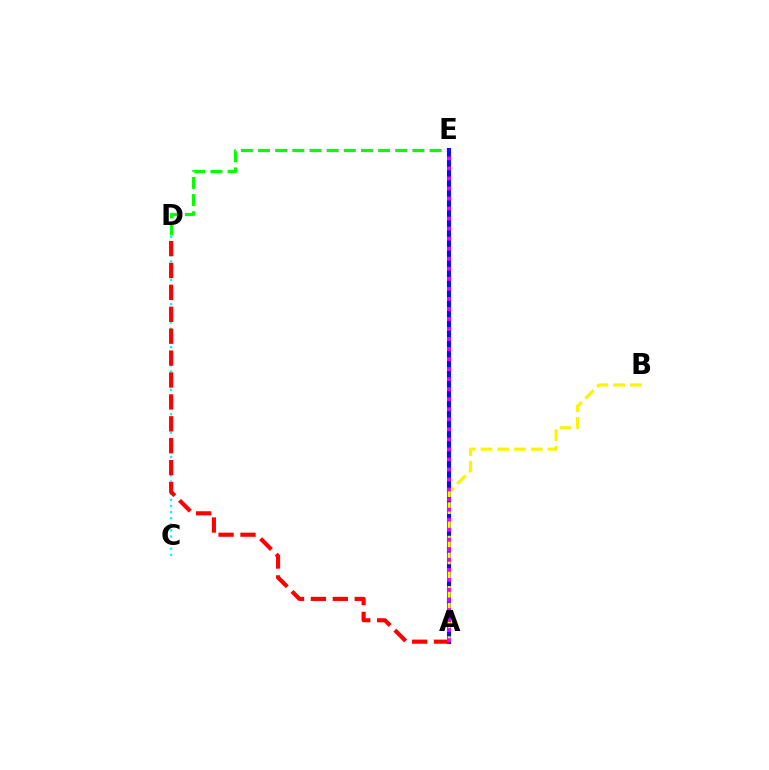{('D', 'E'): [{'color': '#08ff00', 'line_style': 'dashed', 'thickness': 2.33}], ('A', 'E'): [{'color': '#0010ff', 'line_style': 'solid', 'thickness': 2.93}, {'color': '#ee00ff', 'line_style': 'dotted', 'thickness': 2.73}], ('C', 'D'): [{'color': '#00fff6', 'line_style': 'dotted', 'thickness': 1.66}], ('A', 'D'): [{'color': '#ff0000', 'line_style': 'dashed', 'thickness': 2.98}], ('A', 'B'): [{'color': '#fcf500', 'line_style': 'dashed', 'thickness': 2.28}]}